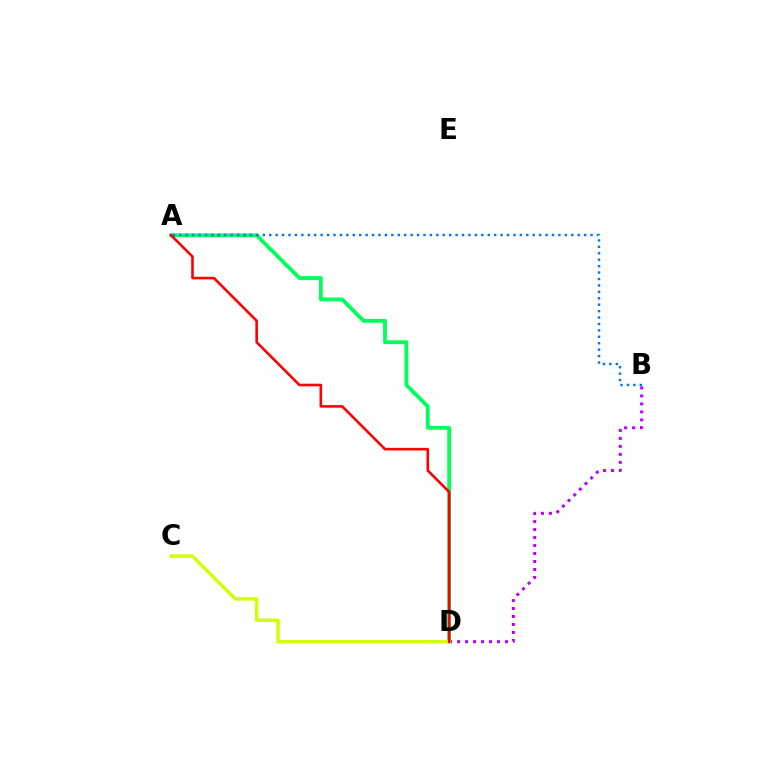{('B', 'D'): [{'color': '#b900ff', 'line_style': 'dotted', 'thickness': 2.17}], ('A', 'D'): [{'color': '#00ff5c', 'line_style': 'solid', 'thickness': 2.75}, {'color': '#ff0000', 'line_style': 'solid', 'thickness': 1.87}], ('C', 'D'): [{'color': '#d1ff00', 'line_style': 'solid', 'thickness': 2.44}], ('A', 'B'): [{'color': '#0074ff', 'line_style': 'dotted', 'thickness': 1.75}]}